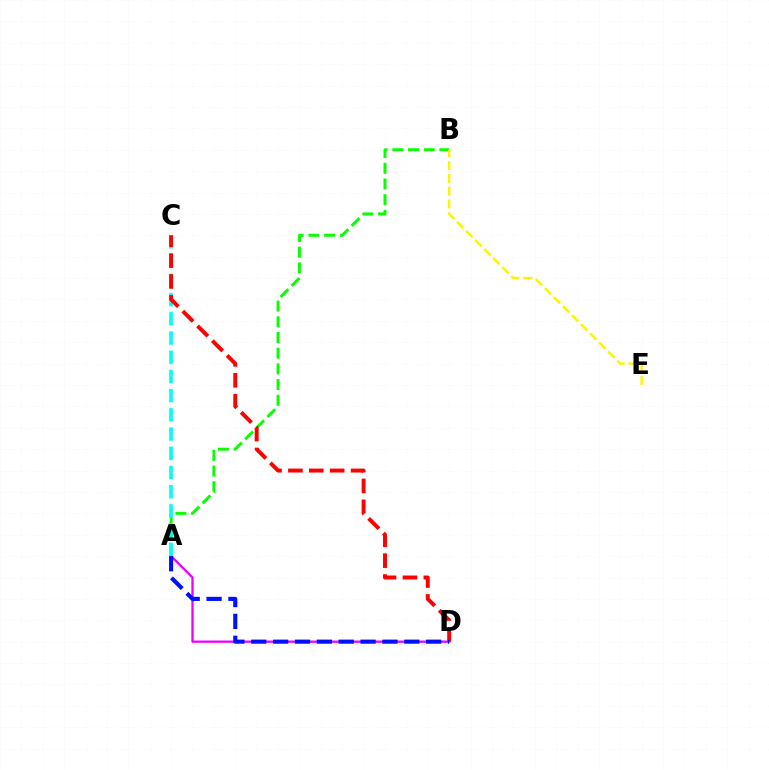{('A', 'B'): [{'color': '#08ff00', 'line_style': 'dashed', 'thickness': 2.13}], ('A', 'D'): [{'color': '#ee00ff', 'line_style': 'solid', 'thickness': 1.64}, {'color': '#0010ff', 'line_style': 'dashed', 'thickness': 2.97}], ('B', 'E'): [{'color': '#fcf500', 'line_style': 'dashed', 'thickness': 1.74}], ('A', 'C'): [{'color': '#00fff6', 'line_style': 'dashed', 'thickness': 2.61}], ('C', 'D'): [{'color': '#ff0000', 'line_style': 'dashed', 'thickness': 2.84}]}